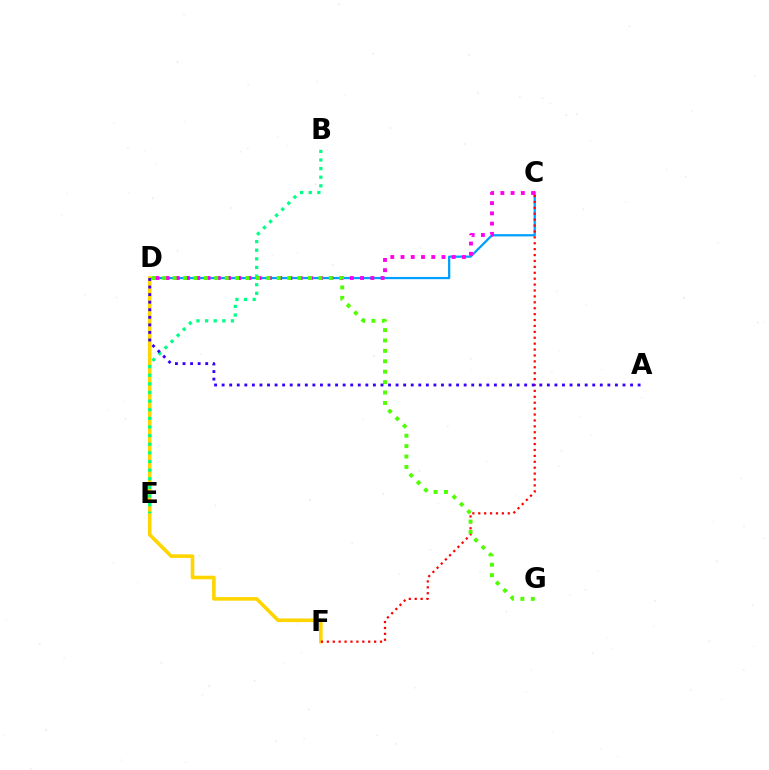{('C', 'D'): [{'color': '#009eff', 'line_style': 'solid', 'thickness': 1.62}, {'color': '#ff00ed', 'line_style': 'dotted', 'thickness': 2.78}], ('D', 'F'): [{'color': '#ffd500', 'line_style': 'solid', 'thickness': 2.59}], ('C', 'F'): [{'color': '#ff0000', 'line_style': 'dotted', 'thickness': 1.6}], ('B', 'E'): [{'color': '#00ff86', 'line_style': 'dotted', 'thickness': 2.34}], ('D', 'G'): [{'color': '#4fff00', 'line_style': 'dotted', 'thickness': 2.83}], ('A', 'D'): [{'color': '#3700ff', 'line_style': 'dotted', 'thickness': 2.05}]}